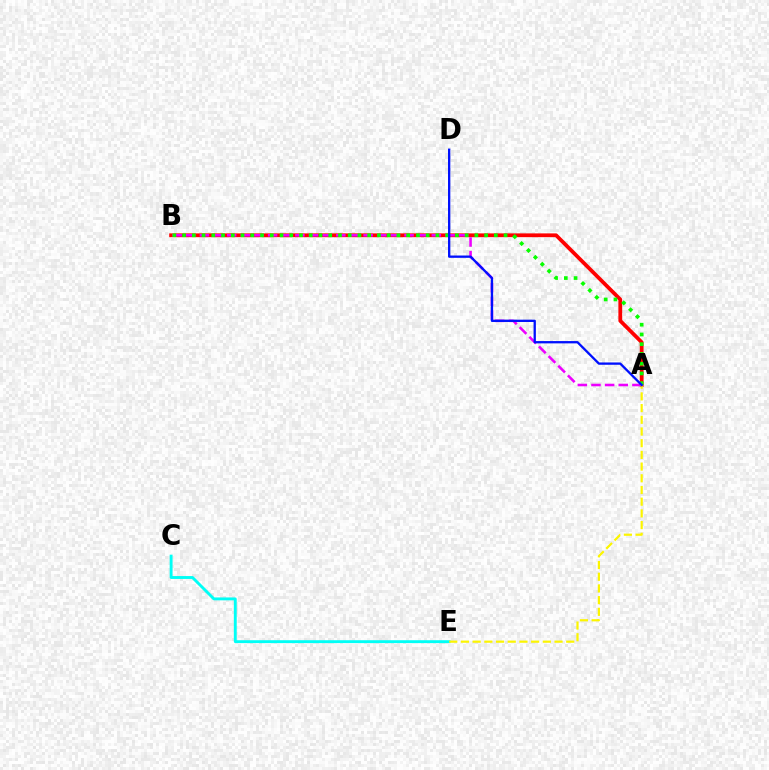{('A', 'B'): [{'color': '#ff0000', 'line_style': 'solid', 'thickness': 2.72}, {'color': '#ee00ff', 'line_style': 'dashed', 'thickness': 1.85}, {'color': '#08ff00', 'line_style': 'dotted', 'thickness': 2.65}], ('C', 'E'): [{'color': '#00fff6', 'line_style': 'solid', 'thickness': 2.08}], ('A', 'E'): [{'color': '#fcf500', 'line_style': 'dashed', 'thickness': 1.59}], ('A', 'D'): [{'color': '#0010ff', 'line_style': 'solid', 'thickness': 1.66}]}